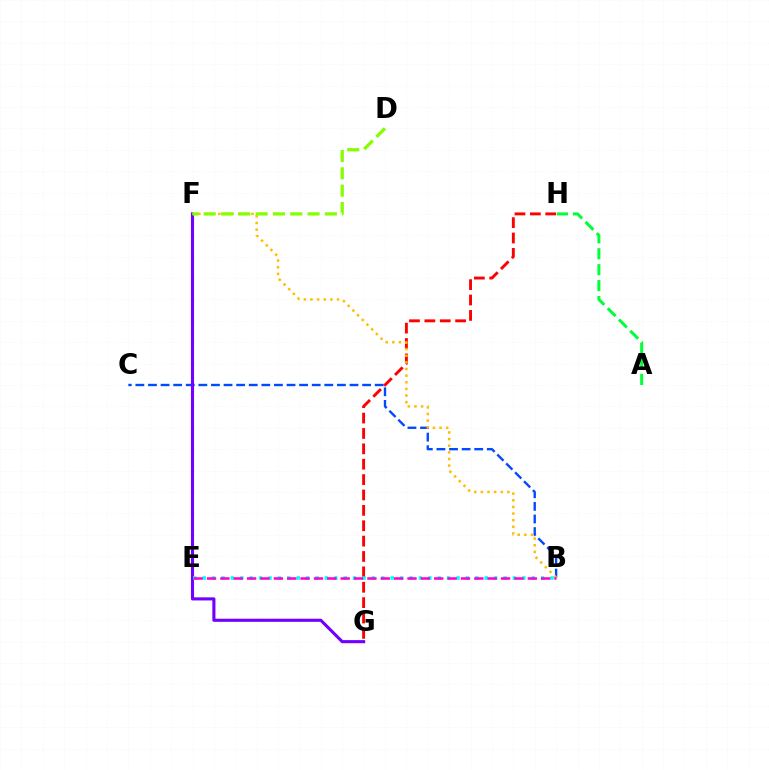{('B', 'C'): [{'color': '#004bff', 'line_style': 'dashed', 'thickness': 1.71}], ('F', 'G'): [{'color': '#7200ff', 'line_style': 'solid', 'thickness': 2.24}], ('G', 'H'): [{'color': '#ff0000', 'line_style': 'dashed', 'thickness': 2.09}], ('A', 'H'): [{'color': '#00ff39', 'line_style': 'dashed', 'thickness': 2.16}], ('B', 'F'): [{'color': '#ffbd00', 'line_style': 'dotted', 'thickness': 1.8}], ('D', 'F'): [{'color': '#84ff00', 'line_style': 'dashed', 'thickness': 2.35}], ('B', 'E'): [{'color': '#00fff6', 'line_style': 'dotted', 'thickness': 2.55}, {'color': '#ff00cf', 'line_style': 'dashed', 'thickness': 1.82}]}